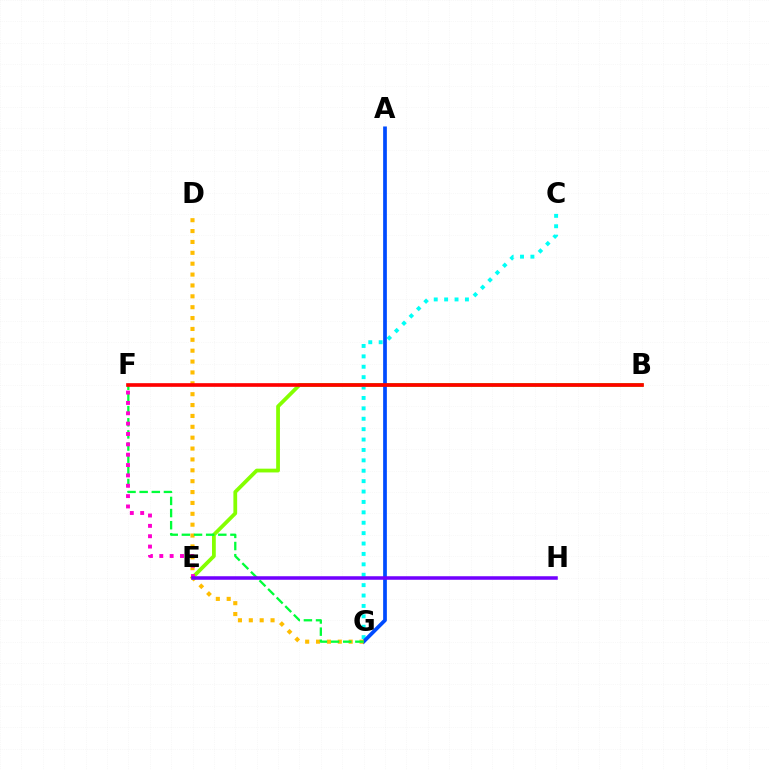{('B', 'E'): [{'color': '#84ff00', 'line_style': 'solid', 'thickness': 2.71}], ('C', 'G'): [{'color': '#00fff6', 'line_style': 'dotted', 'thickness': 2.83}], ('A', 'G'): [{'color': '#004bff', 'line_style': 'solid', 'thickness': 2.68}], ('D', 'G'): [{'color': '#ffbd00', 'line_style': 'dotted', 'thickness': 2.95}], ('F', 'G'): [{'color': '#00ff39', 'line_style': 'dashed', 'thickness': 1.65}], ('E', 'F'): [{'color': '#ff00cf', 'line_style': 'dotted', 'thickness': 2.81}], ('E', 'H'): [{'color': '#7200ff', 'line_style': 'solid', 'thickness': 2.53}], ('B', 'F'): [{'color': '#ff0000', 'line_style': 'solid', 'thickness': 2.63}]}